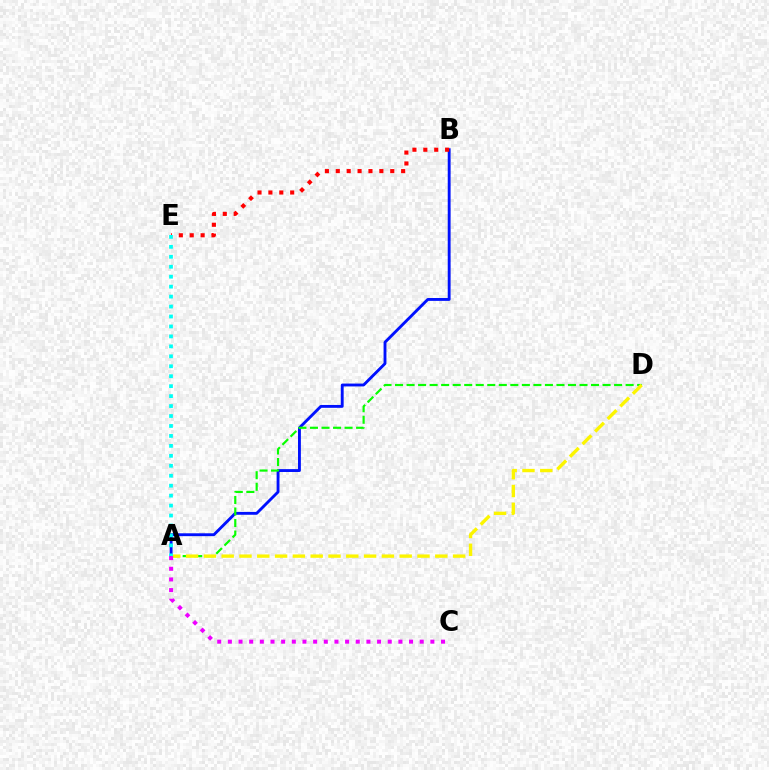{('A', 'B'): [{'color': '#0010ff', 'line_style': 'solid', 'thickness': 2.06}], ('A', 'D'): [{'color': '#08ff00', 'line_style': 'dashed', 'thickness': 1.57}, {'color': '#fcf500', 'line_style': 'dashed', 'thickness': 2.42}], ('A', 'C'): [{'color': '#ee00ff', 'line_style': 'dotted', 'thickness': 2.9}], ('B', 'E'): [{'color': '#ff0000', 'line_style': 'dotted', 'thickness': 2.96}], ('A', 'E'): [{'color': '#00fff6', 'line_style': 'dotted', 'thickness': 2.7}]}